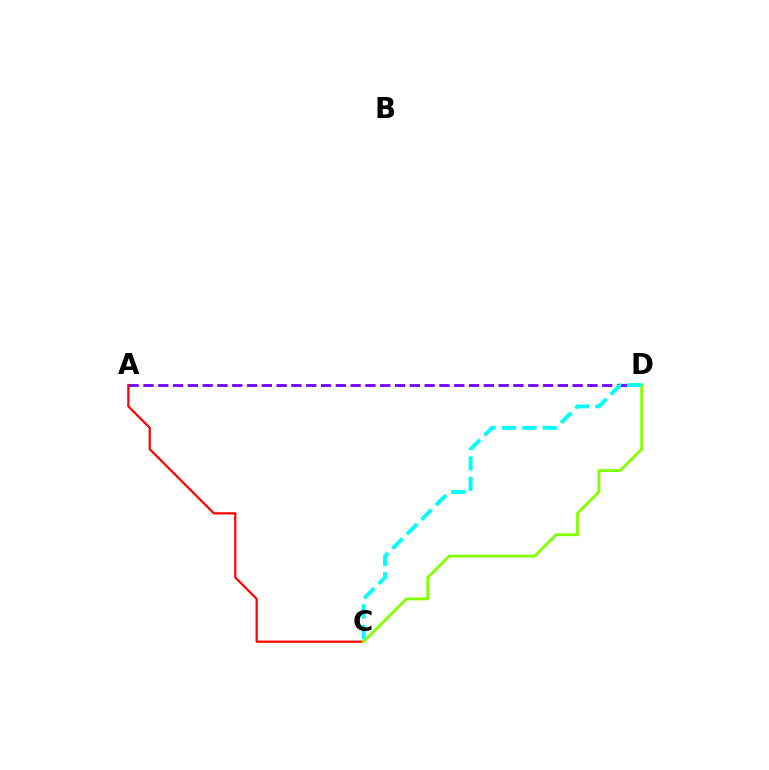{('A', 'D'): [{'color': '#7200ff', 'line_style': 'dashed', 'thickness': 2.01}], ('A', 'C'): [{'color': '#ff0000', 'line_style': 'solid', 'thickness': 1.59}], ('C', 'D'): [{'color': '#84ff00', 'line_style': 'solid', 'thickness': 2.07}, {'color': '#00fff6', 'line_style': 'dashed', 'thickness': 2.78}]}